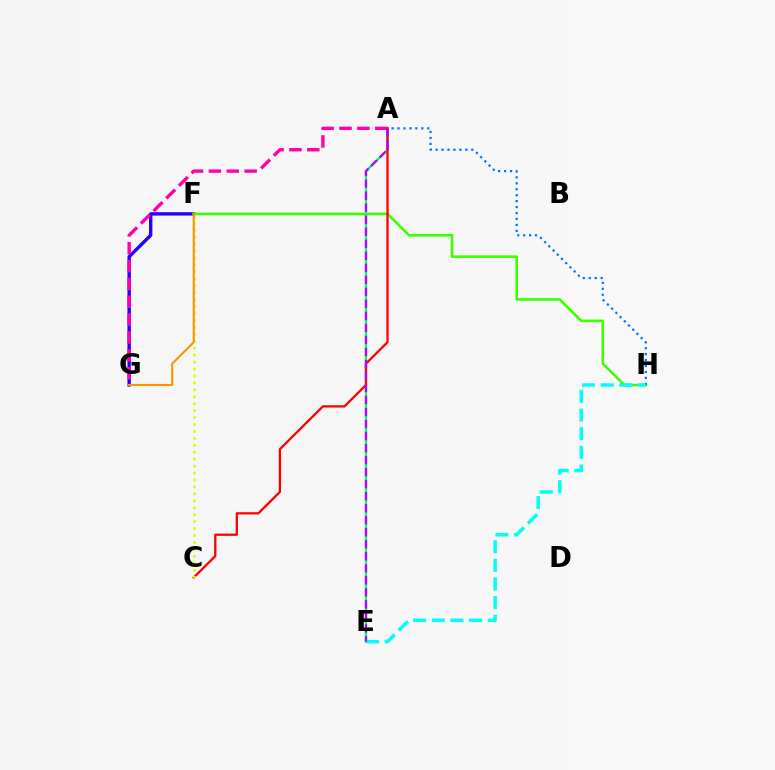{('F', 'G'): [{'color': '#2500ff', 'line_style': 'solid', 'thickness': 2.43}, {'color': '#ff9400', 'line_style': 'solid', 'thickness': 1.53}], ('F', 'H'): [{'color': '#3dff00', 'line_style': 'solid', 'thickness': 1.88}], ('A', 'E'): [{'color': '#00ff5c', 'line_style': 'solid', 'thickness': 1.66}, {'color': '#b900ff', 'line_style': 'dashed', 'thickness': 1.63}], ('A', 'H'): [{'color': '#0074ff', 'line_style': 'dotted', 'thickness': 1.62}], ('A', 'C'): [{'color': '#ff0000', 'line_style': 'solid', 'thickness': 1.65}], ('C', 'F'): [{'color': '#d1ff00', 'line_style': 'dotted', 'thickness': 1.89}], ('E', 'H'): [{'color': '#00fff6', 'line_style': 'dashed', 'thickness': 2.53}], ('A', 'G'): [{'color': '#ff00ac', 'line_style': 'dashed', 'thickness': 2.43}]}